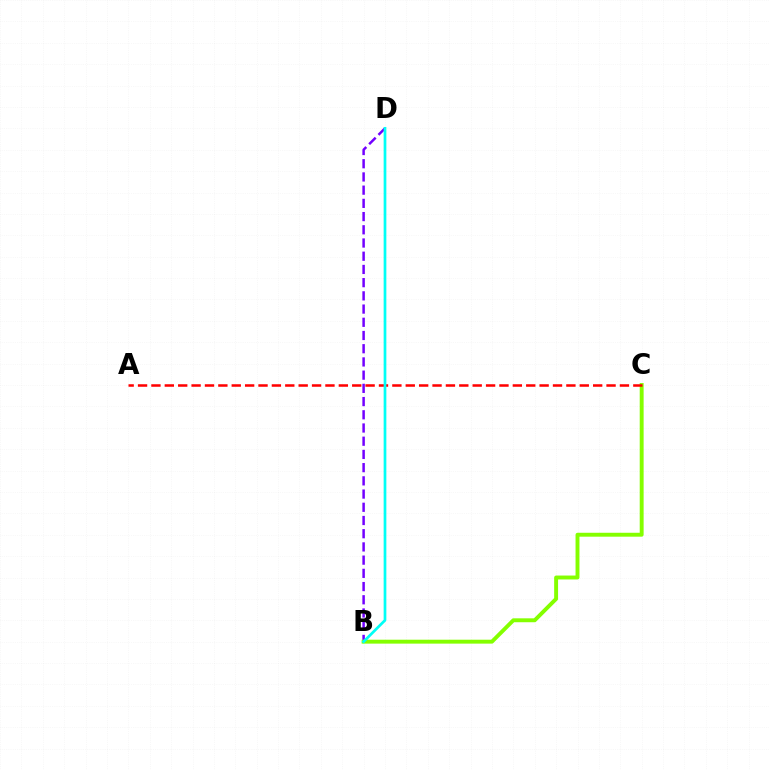{('B', 'D'): [{'color': '#7200ff', 'line_style': 'dashed', 'thickness': 1.8}, {'color': '#00fff6', 'line_style': 'solid', 'thickness': 1.95}], ('B', 'C'): [{'color': '#84ff00', 'line_style': 'solid', 'thickness': 2.82}], ('A', 'C'): [{'color': '#ff0000', 'line_style': 'dashed', 'thickness': 1.82}]}